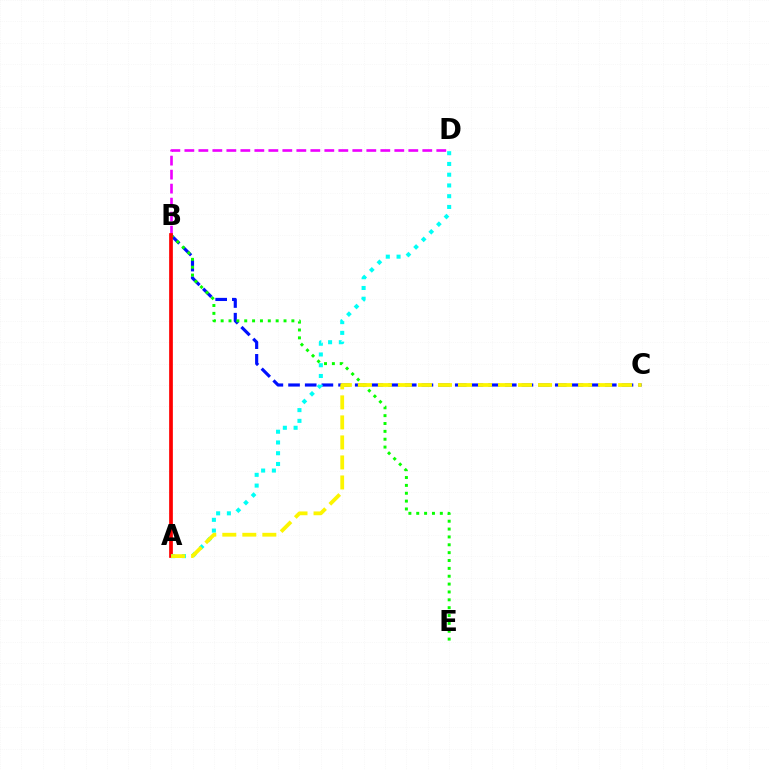{('B', 'C'): [{'color': '#0010ff', 'line_style': 'dashed', 'thickness': 2.26}], ('B', 'E'): [{'color': '#08ff00', 'line_style': 'dotted', 'thickness': 2.14}], ('B', 'D'): [{'color': '#ee00ff', 'line_style': 'dashed', 'thickness': 1.9}], ('A', 'B'): [{'color': '#ff0000', 'line_style': 'solid', 'thickness': 2.67}], ('A', 'D'): [{'color': '#00fff6', 'line_style': 'dotted', 'thickness': 2.92}], ('A', 'C'): [{'color': '#fcf500', 'line_style': 'dashed', 'thickness': 2.72}]}